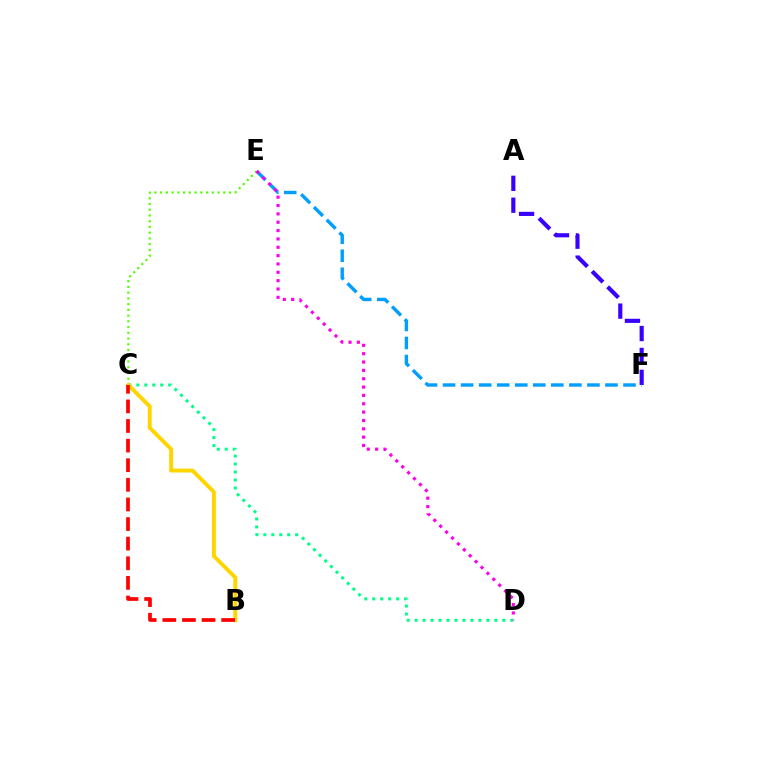{('C', 'E'): [{'color': '#4fff00', 'line_style': 'dotted', 'thickness': 1.56}], ('A', 'F'): [{'color': '#3700ff', 'line_style': 'dashed', 'thickness': 2.98}], ('C', 'D'): [{'color': '#00ff86', 'line_style': 'dotted', 'thickness': 2.17}], ('E', 'F'): [{'color': '#009eff', 'line_style': 'dashed', 'thickness': 2.45}], ('B', 'C'): [{'color': '#ffd500', 'line_style': 'solid', 'thickness': 2.83}, {'color': '#ff0000', 'line_style': 'dashed', 'thickness': 2.66}], ('D', 'E'): [{'color': '#ff00ed', 'line_style': 'dotted', 'thickness': 2.27}]}